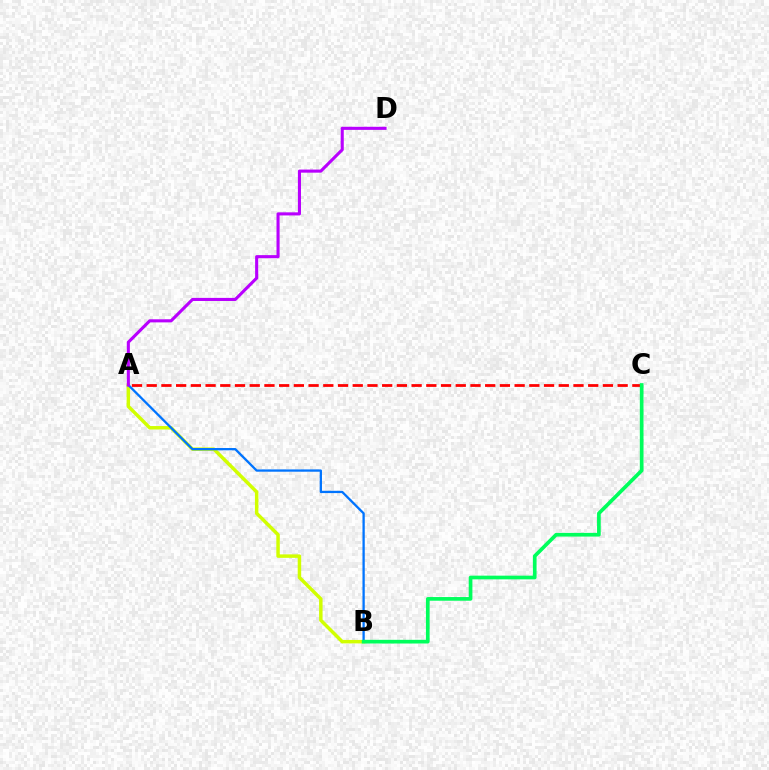{('A', 'B'): [{'color': '#d1ff00', 'line_style': 'solid', 'thickness': 2.5}, {'color': '#0074ff', 'line_style': 'solid', 'thickness': 1.65}], ('A', 'C'): [{'color': '#ff0000', 'line_style': 'dashed', 'thickness': 2.0}], ('B', 'C'): [{'color': '#00ff5c', 'line_style': 'solid', 'thickness': 2.65}], ('A', 'D'): [{'color': '#b900ff', 'line_style': 'solid', 'thickness': 2.23}]}